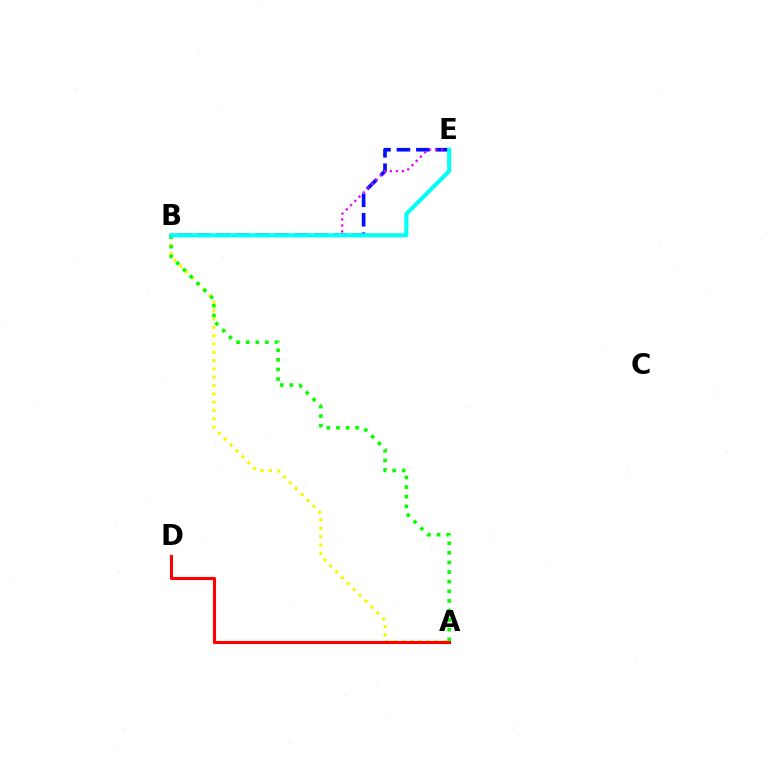{('A', 'B'): [{'color': '#fcf500', 'line_style': 'dotted', 'thickness': 2.26}, {'color': '#08ff00', 'line_style': 'dotted', 'thickness': 2.61}], ('B', 'E'): [{'color': '#0010ff', 'line_style': 'dashed', 'thickness': 2.64}, {'color': '#ee00ff', 'line_style': 'dotted', 'thickness': 1.63}, {'color': '#00fff6', 'line_style': 'solid', 'thickness': 2.92}], ('A', 'D'): [{'color': '#ff0000', 'line_style': 'solid', 'thickness': 2.23}]}